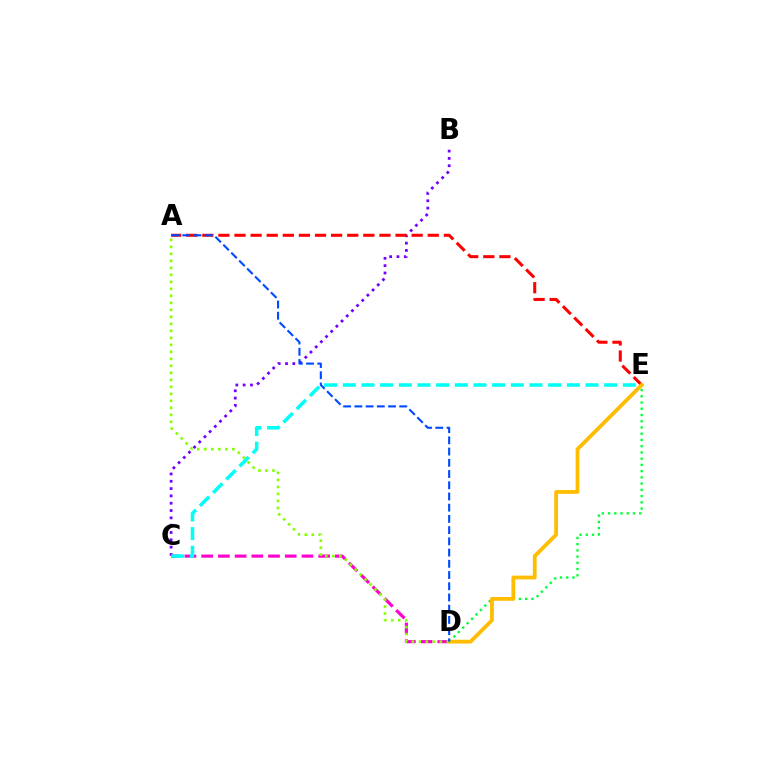{('D', 'E'): [{'color': '#00ff39', 'line_style': 'dotted', 'thickness': 1.69}, {'color': '#ffbd00', 'line_style': 'solid', 'thickness': 2.73}], ('B', 'C'): [{'color': '#7200ff', 'line_style': 'dotted', 'thickness': 1.99}], ('C', 'D'): [{'color': '#ff00cf', 'line_style': 'dashed', 'thickness': 2.27}], ('A', 'E'): [{'color': '#ff0000', 'line_style': 'dashed', 'thickness': 2.19}], ('C', 'E'): [{'color': '#00fff6', 'line_style': 'dashed', 'thickness': 2.54}], ('A', 'D'): [{'color': '#84ff00', 'line_style': 'dotted', 'thickness': 1.9}, {'color': '#004bff', 'line_style': 'dashed', 'thickness': 1.52}]}